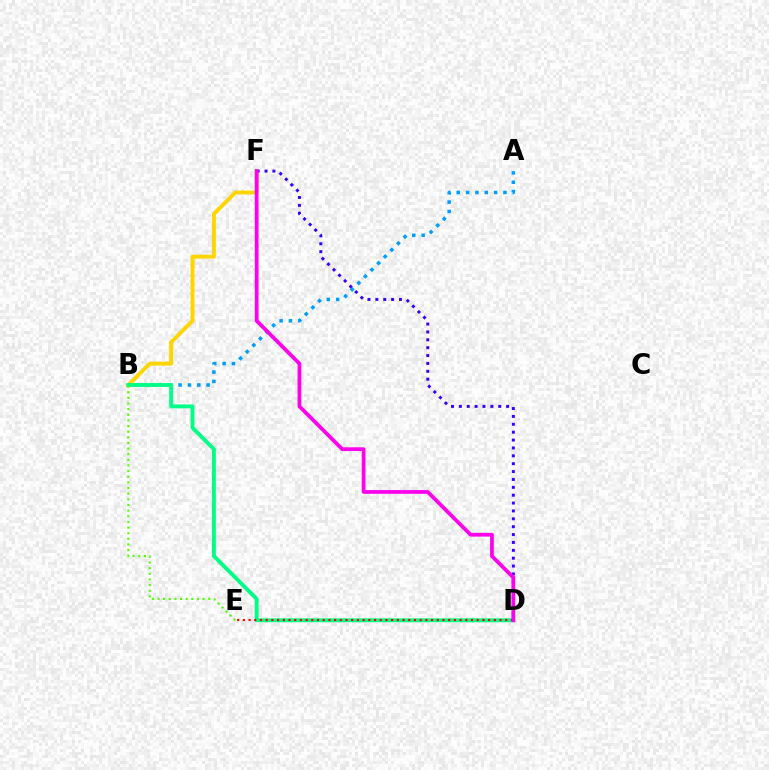{('B', 'F'): [{'color': '#ffd500', 'line_style': 'solid', 'thickness': 2.81}], ('A', 'B'): [{'color': '#009eff', 'line_style': 'dotted', 'thickness': 2.54}], ('B', 'D'): [{'color': '#00ff86', 'line_style': 'solid', 'thickness': 2.8}], ('D', 'F'): [{'color': '#3700ff', 'line_style': 'dotted', 'thickness': 2.14}, {'color': '#ff00ed', 'line_style': 'solid', 'thickness': 2.71}], ('B', 'E'): [{'color': '#4fff00', 'line_style': 'dotted', 'thickness': 1.53}], ('D', 'E'): [{'color': '#ff0000', 'line_style': 'dotted', 'thickness': 1.55}]}